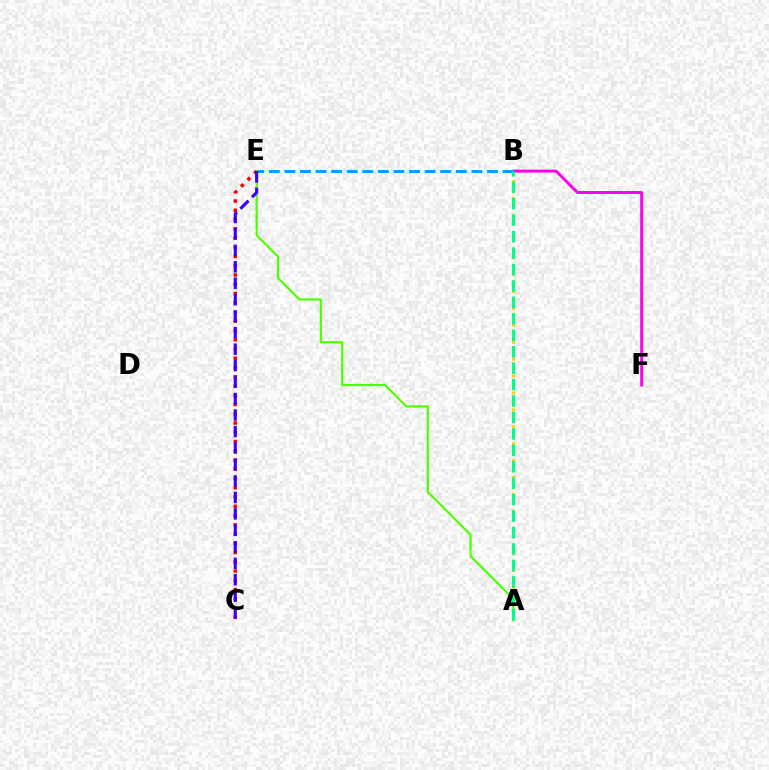{('A', 'B'): [{'color': '#ffd500', 'line_style': 'dotted', 'thickness': 2.3}, {'color': '#00ff86', 'line_style': 'dashed', 'thickness': 2.23}], ('B', 'F'): [{'color': '#ff00ed', 'line_style': 'solid', 'thickness': 2.12}], ('B', 'E'): [{'color': '#009eff', 'line_style': 'dashed', 'thickness': 2.12}], ('A', 'E'): [{'color': '#4fff00', 'line_style': 'solid', 'thickness': 1.57}], ('C', 'E'): [{'color': '#ff0000', 'line_style': 'dotted', 'thickness': 2.51}, {'color': '#3700ff', 'line_style': 'dashed', 'thickness': 2.24}]}